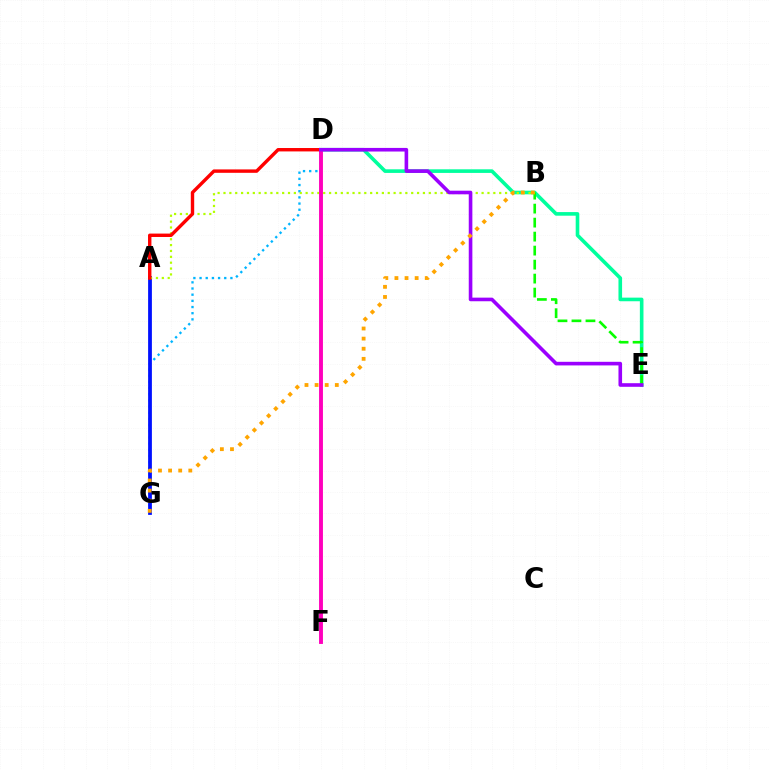{('D', 'G'): [{'color': '#00b5ff', 'line_style': 'dotted', 'thickness': 1.68}], ('D', 'E'): [{'color': '#00ff9d', 'line_style': 'solid', 'thickness': 2.6}, {'color': '#9b00ff', 'line_style': 'solid', 'thickness': 2.6}], ('B', 'E'): [{'color': '#08ff00', 'line_style': 'dashed', 'thickness': 1.9}], ('A', 'G'): [{'color': '#0010ff', 'line_style': 'solid', 'thickness': 2.72}], ('A', 'B'): [{'color': '#b3ff00', 'line_style': 'dotted', 'thickness': 1.59}], ('A', 'D'): [{'color': '#ff0000', 'line_style': 'solid', 'thickness': 2.45}], ('D', 'F'): [{'color': '#ff00bd', 'line_style': 'solid', 'thickness': 2.8}], ('B', 'G'): [{'color': '#ffa500', 'line_style': 'dotted', 'thickness': 2.75}]}